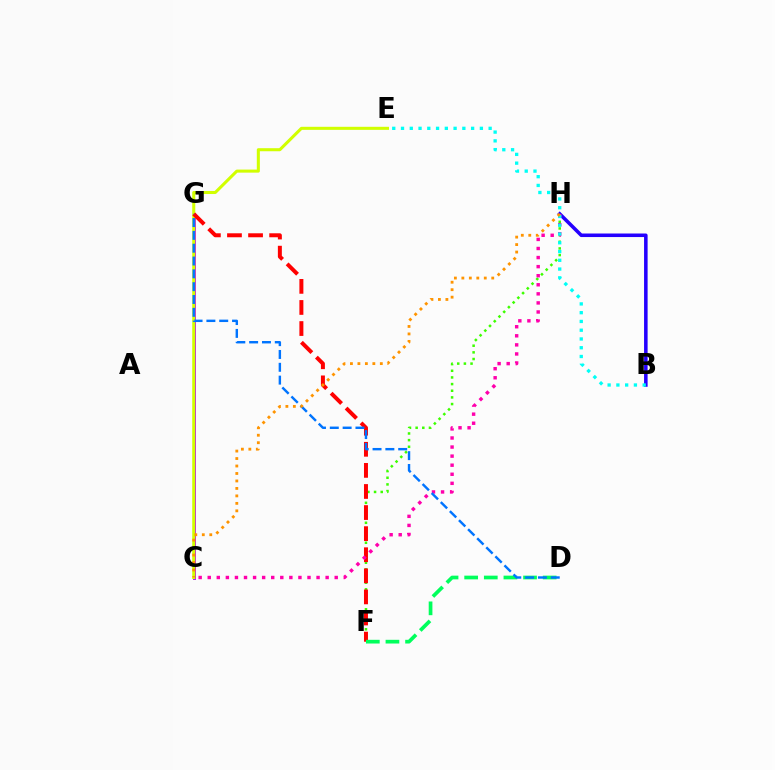{('C', 'G'): [{'color': '#b900ff', 'line_style': 'solid', 'thickness': 2.1}], ('C', 'E'): [{'color': '#d1ff00', 'line_style': 'solid', 'thickness': 2.2}], ('F', 'H'): [{'color': '#3dff00', 'line_style': 'dotted', 'thickness': 1.81}], ('B', 'H'): [{'color': '#2500ff', 'line_style': 'solid', 'thickness': 2.56}], ('F', 'G'): [{'color': '#ff0000', 'line_style': 'dashed', 'thickness': 2.86}], ('C', 'H'): [{'color': '#ff00ac', 'line_style': 'dotted', 'thickness': 2.46}, {'color': '#ff9400', 'line_style': 'dotted', 'thickness': 2.03}], ('D', 'F'): [{'color': '#00ff5c', 'line_style': 'dashed', 'thickness': 2.67}], ('D', 'G'): [{'color': '#0074ff', 'line_style': 'dashed', 'thickness': 1.74}], ('B', 'E'): [{'color': '#00fff6', 'line_style': 'dotted', 'thickness': 2.38}]}